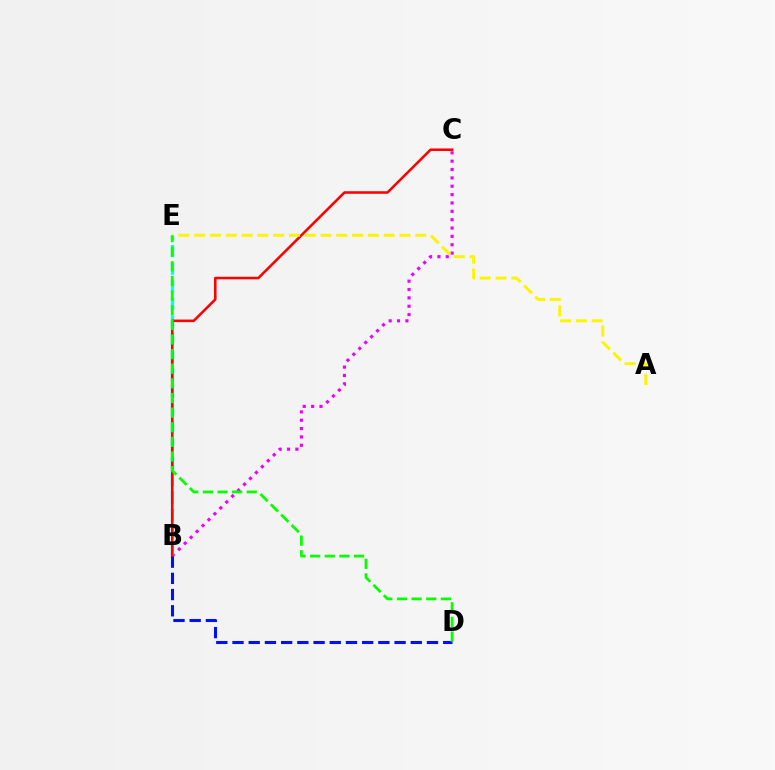{('B', 'C'): [{'color': '#ee00ff', 'line_style': 'dotted', 'thickness': 2.27}, {'color': '#ff0000', 'line_style': 'solid', 'thickness': 1.85}], ('B', 'E'): [{'color': '#00fff6', 'line_style': 'dashed', 'thickness': 2.39}], ('A', 'E'): [{'color': '#fcf500', 'line_style': 'dashed', 'thickness': 2.15}], ('B', 'D'): [{'color': '#0010ff', 'line_style': 'dashed', 'thickness': 2.2}], ('D', 'E'): [{'color': '#08ff00', 'line_style': 'dashed', 'thickness': 1.99}]}